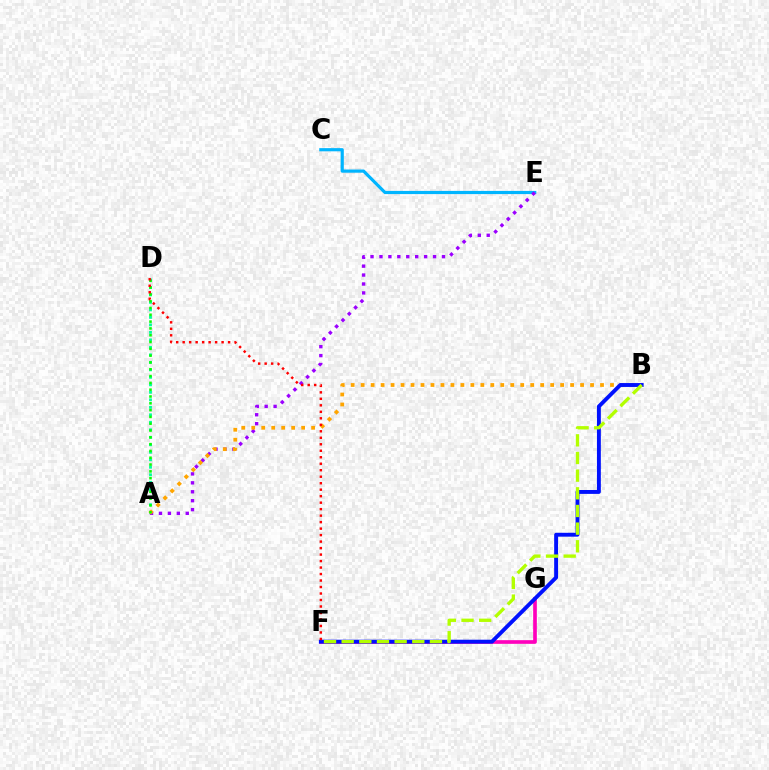{('C', 'E'): [{'color': '#00b5ff', 'line_style': 'solid', 'thickness': 2.29}], ('F', 'G'): [{'color': '#ff00bd', 'line_style': 'solid', 'thickness': 2.64}], ('A', 'D'): [{'color': '#00ff9d', 'line_style': 'dotted', 'thickness': 2.04}, {'color': '#08ff00', 'line_style': 'dotted', 'thickness': 1.85}], ('A', 'E'): [{'color': '#9b00ff', 'line_style': 'dotted', 'thickness': 2.43}], ('A', 'B'): [{'color': '#ffa500', 'line_style': 'dotted', 'thickness': 2.71}], ('B', 'F'): [{'color': '#0010ff', 'line_style': 'solid', 'thickness': 2.8}, {'color': '#b3ff00', 'line_style': 'dashed', 'thickness': 2.4}], ('D', 'F'): [{'color': '#ff0000', 'line_style': 'dotted', 'thickness': 1.76}]}